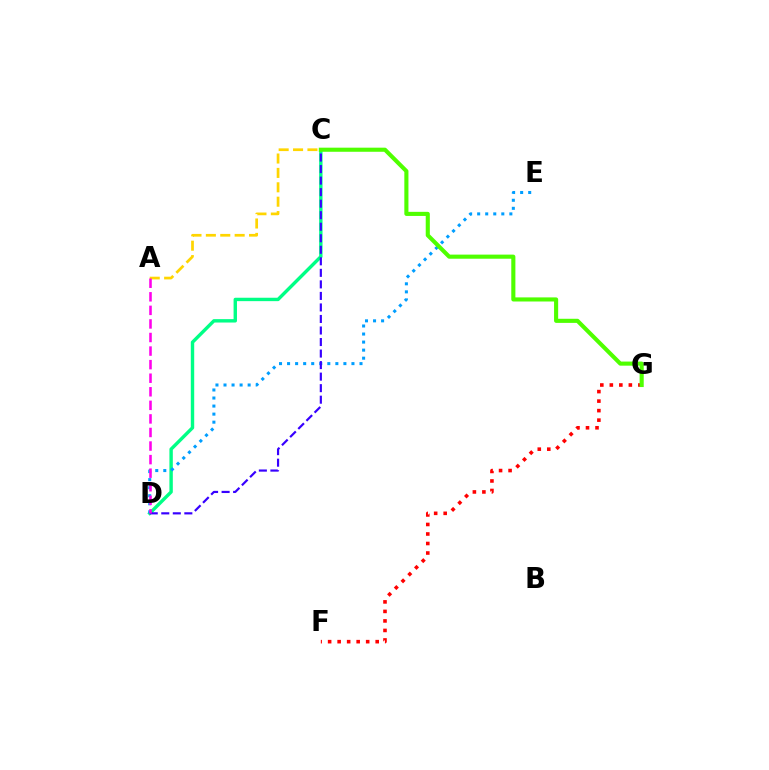{('C', 'D'): [{'color': '#00ff86', 'line_style': 'solid', 'thickness': 2.45}, {'color': '#3700ff', 'line_style': 'dashed', 'thickness': 1.57}], ('A', 'C'): [{'color': '#ffd500', 'line_style': 'dashed', 'thickness': 1.96}], ('F', 'G'): [{'color': '#ff0000', 'line_style': 'dotted', 'thickness': 2.59}], ('D', 'E'): [{'color': '#009eff', 'line_style': 'dotted', 'thickness': 2.19}], ('A', 'D'): [{'color': '#ff00ed', 'line_style': 'dashed', 'thickness': 1.84}], ('C', 'G'): [{'color': '#4fff00', 'line_style': 'solid', 'thickness': 2.95}]}